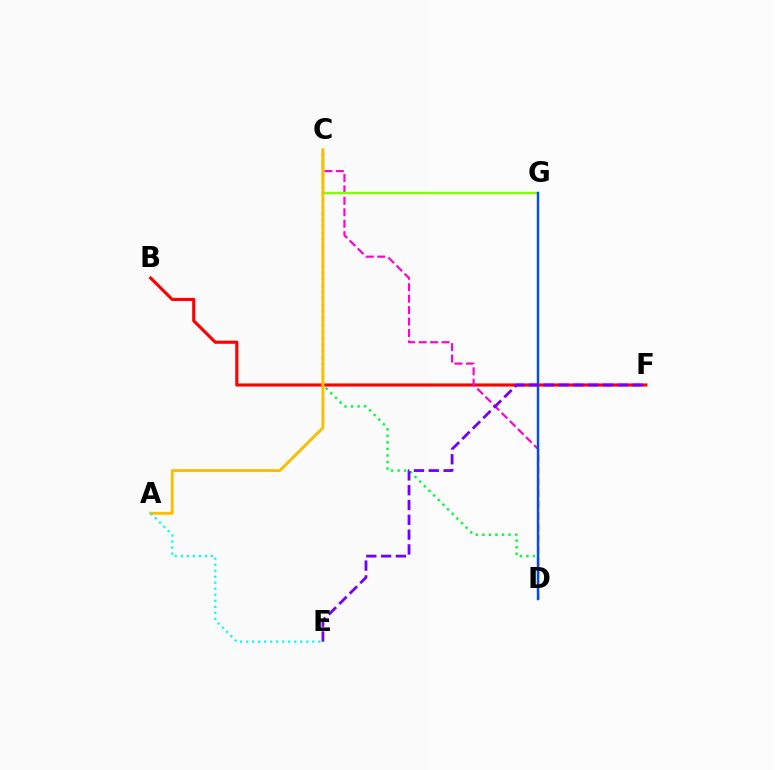{('B', 'F'): [{'color': '#ff0000', 'line_style': 'solid', 'thickness': 2.25}], ('C', 'D'): [{'color': '#ff00cf', 'line_style': 'dashed', 'thickness': 1.55}, {'color': '#00ff39', 'line_style': 'dotted', 'thickness': 1.78}], ('C', 'G'): [{'color': '#84ff00', 'line_style': 'solid', 'thickness': 1.7}], ('A', 'C'): [{'color': '#ffbd00', 'line_style': 'solid', 'thickness': 2.1}], ('D', 'G'): [{'color': '#004bff', 'line_style': 'solid', 'thickness': 1.74}], ('A', 'E'): [{'color': '#00fff6', 'line_style': 'dotted', 'thickness': 1.63}], ('E', 'F'): [{'color': '#7200ff', 'line_style': 'dashed', 'thickness': 2.01}]}